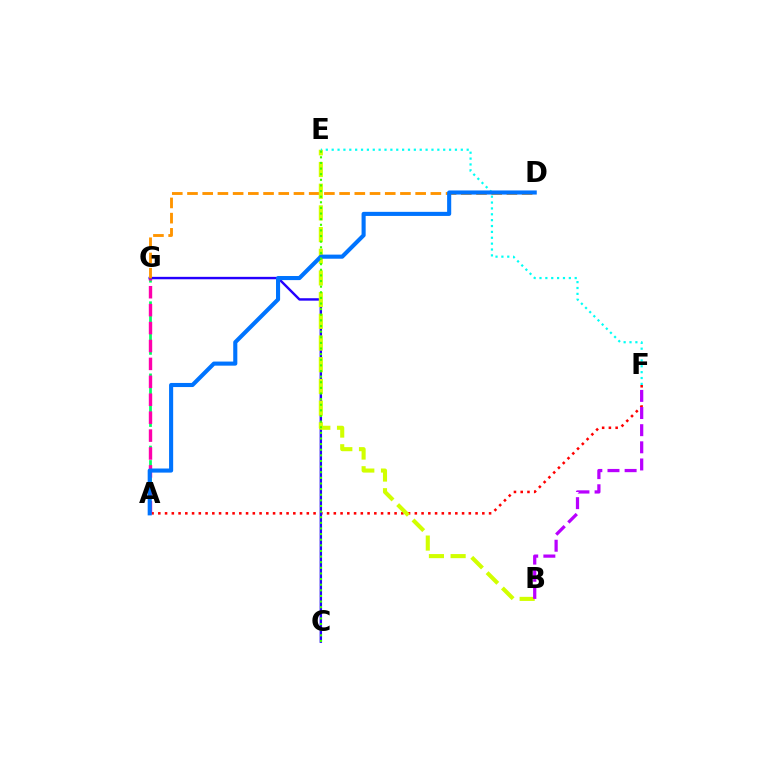{('A', 'F'): [{'color': '#ff0000', 'line_style': 'dotted', 'thickness': 1.83}], ('A', 'G'): [{'color': '#00ff5c', 'line_style': 'dashed', 'thickness': 1.96}, {'color': '#ff00ac', 'line_style': 'dashed', 'thickness': 2.43}], ('C', 'G'): [{'color': '#2500ff', 'line_style': 'solid', 'thickness': 1.74}], ('D', 'G'): [{'color': '#ff9400', 'line_style': 'dashed', 'thickness': 2.07}], ('B', 'E'): [{'color': '#d1ff00', 'line_style': 'dashed', 'thickness': 2.95}], ('B', 'F'): [{'color': '#b900ff', 'line_style': 'dashed', 'thickness': 2.33}], ('E', 'F'): [{'color': '#00fff6', 'line_style': 'dotted', 'thickness': 1.59}], ('A', 'D'): [{'color': '#0074ff', 'line_style': 'solid', 'thickness': 2.95}], ('C', 'E'): [{'color': '#3dff00', 'line_style': 'dotted', 'thickness': 1.53}]}